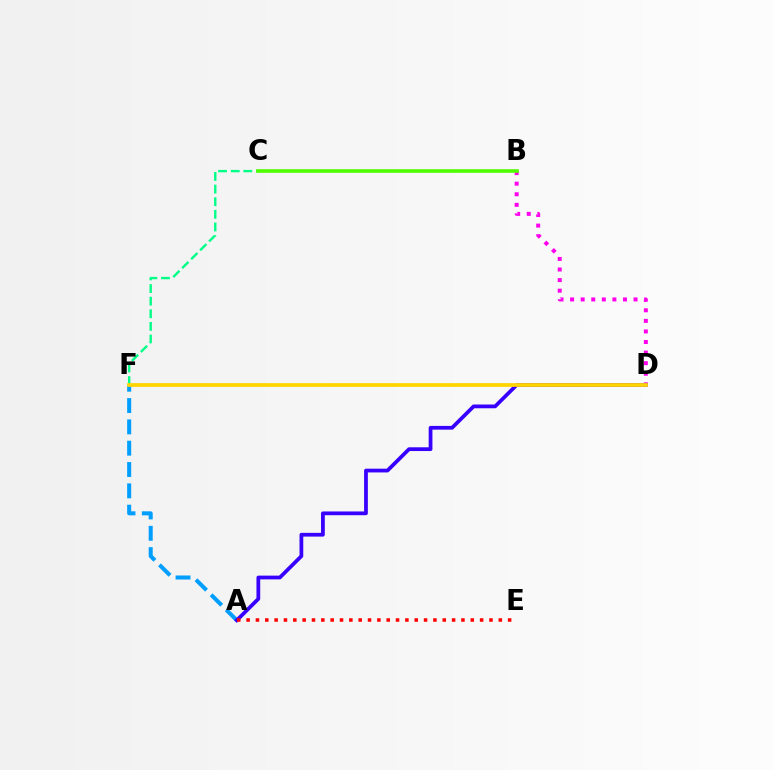{('C', 'F'): [{'color': '#00ff86', 'line_style': 'dashed', 'thickness': 1.72}], ('A', 'F'): [{'color': '#009eff', 'line_style': 'dashed', 'thickness': 2.9}], ('B', 'D'): [{'color': '#ff00ed', 'line_style': 'dotted', 'thickness': 2.87}], ('A', 'D'): [{'color': '#3700ff', 'line_style': 'solid', 'thickness': 2.7}], ('B', 'C'): [{'color': '#4fff00', 'line_style': 'solid', 'thickness': 2.6}], ('D', 'F'): [{'color': '#ffd500', 'line_style': 'solid', 'thickness': 2.69}], ('A', 'E'): [{'color': '#ff0000', 'line_style': 'dotted', 'thickness': 2.54}]}